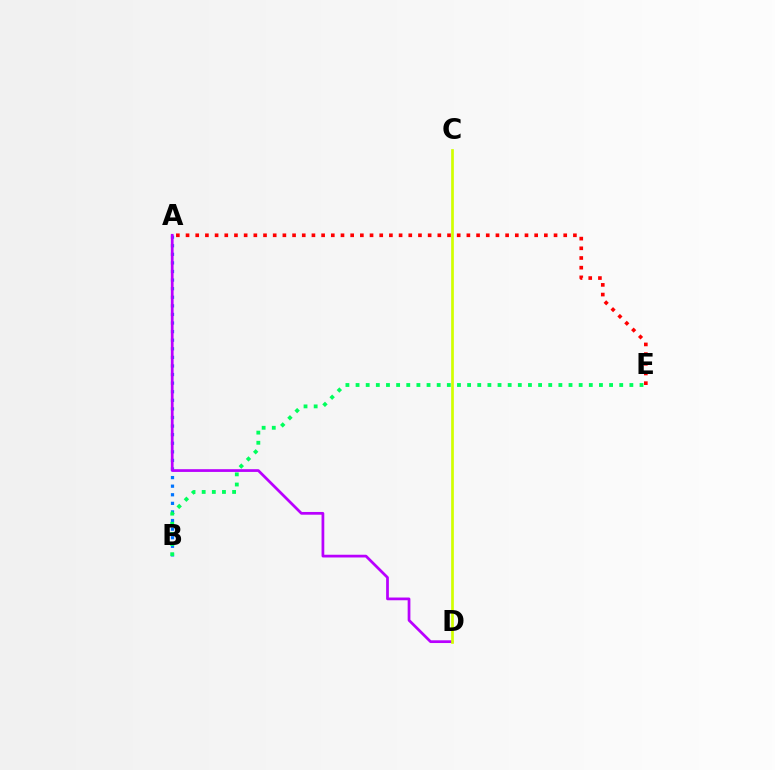{('A', 'B'): [{'color': '#0074ff', 'line_style': 'dotted', 'thickness': 2.33}], ('B', 'E'): [{'color': '#00ff5c', 'line_style': 'dotted', 'thickness': 2.76}], ('A', 'E'): [{'color': '#ff0000', 'line_style': 'dotted', 'thickness': 2.63}], ('A', 'D'): [{'color': '#b900ff', 'line_style': 'solid', 'thickness': 1.97}], ('C', 'D'): [{'color': '#d1ff00', 'line_style': 'solid', 'thickness': 1.95}]}